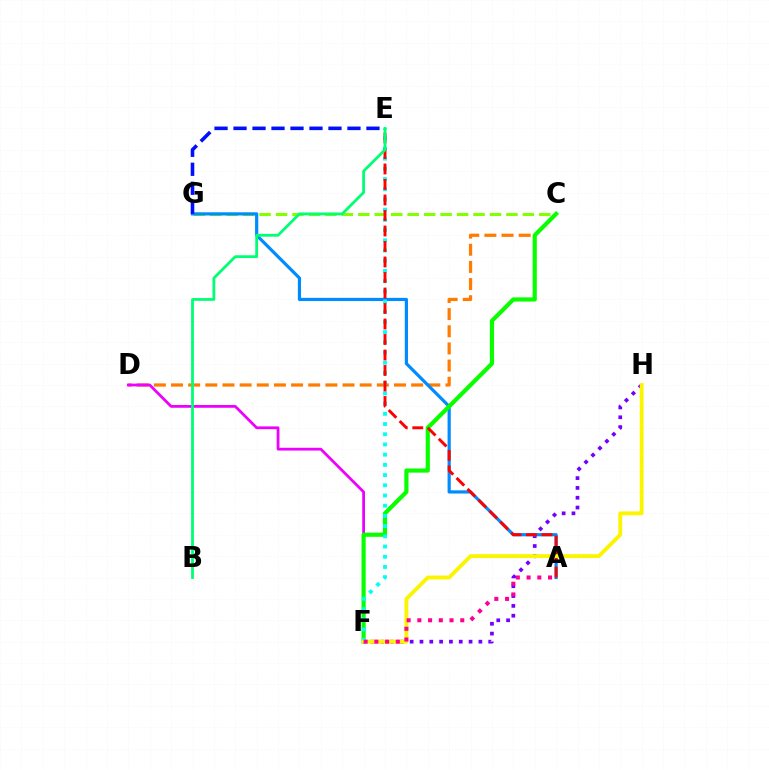{('F', 'H'): [{'color': '#7200ff', 'line_style': 'dotted', 'thickness': 2.67}, {'color': '#fcf500', 'line_style': 'solid', 'thickness': 2.77}], ('C', 'G'): [{'color': '#84ff00', 'line_style': 'dashed', 'thickness': 2.24}], ('C', 'D'): [{'color': '#ff7c00', 'line_style': 'dashed', 'thickness': 2.33}], ('D', 'F'): [{'color': '#ee00ff', 'line_style': 'solid', 'thickness': 2.0}], ('A', 'G'): [{'color': '#008cff', 'line_style': 'solid', 'thickness': 2.3}], ('C', 'F'): [{'color': '#08ff00', 'line_style': 'solid', 'thickness': 2.99}], ('E', 'F'): [{'color': '#00fff6', 'line_style': 'dotted', 'thickness': 2.77}], ('A', 'E'): [{'color': '#ff0000', 'line_style': 'dashed', 'thickness': 2.11}], ('E', 'G'): [{'color': '#0010ff', 'line_style': 'dashed', 'thickness': 2.58}], ('B', 'E'): [{'color': '#00ff74', 'line_style': 'solid', 'thickness': 2.01}], ('A', 'F'): [{'color': '#ff0094', 'line_style': 'dotted', 'thickness': 2.92}]}